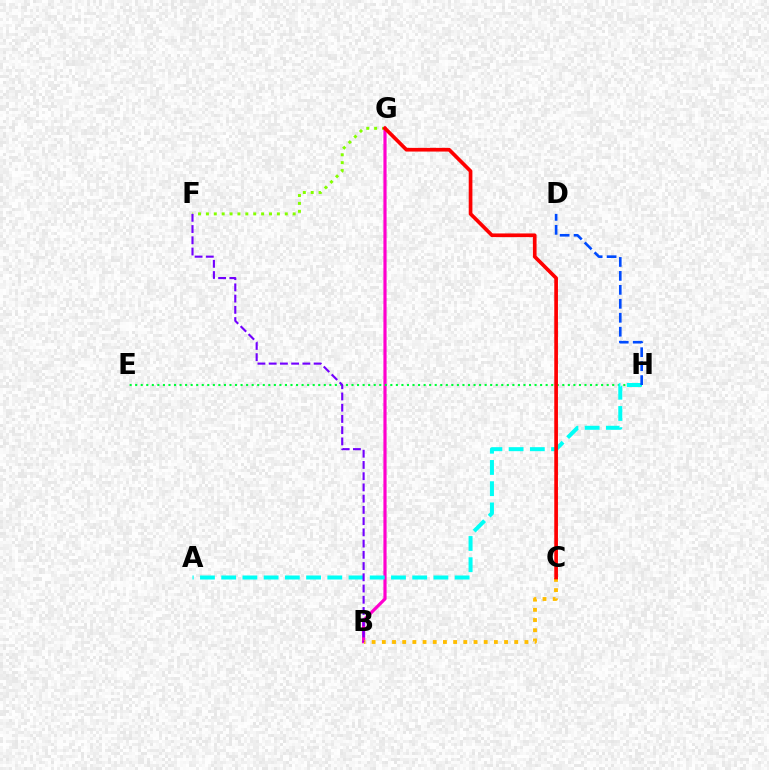{('F', 'G'): [{'color': '#84ff00', 'line_style': 'dotted', 'thickness': 2.14}], ('B', 'G'): [{'color': '#ff00cf', 'line_style': 'solid', 'thickness': 2.29}], ('B', 'C'): [{'color': '#ffbd00', 'line_style': 'dotted', 'thickness': 2.77}], ('E', 'H'): [{'color': '#00ff39', 'line_style': 'dotted', 'thickness': 1.51}], ('A', 'H'): [{'color': '#00fff6', 'line_style': 'dashed', 'thickness': 2.88}], ('B', 'F'): [{'color': '#7200ff', 'line_style': 'dashed', 'thickness': 1.53}], ('C', 'G'): [{'color': '#ff0000', 'line_style': 'solid', 'thickness': 2.65}], ('D', 'H'): [{'color': '#004bff', 'line_style': 'dashed', 'thickness': 1.9}]}